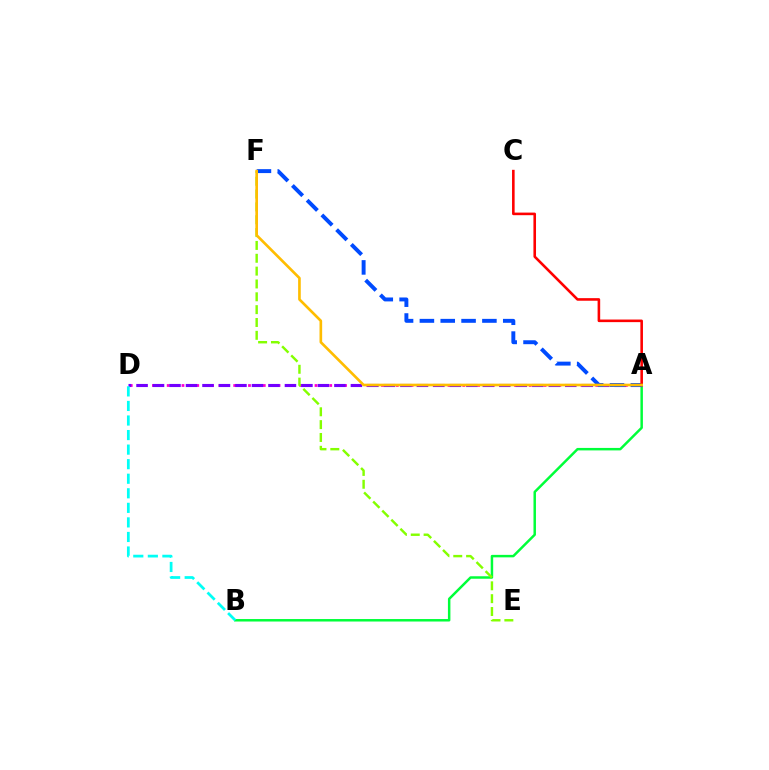{('A', 'D'): [{'color': '#ff00cf', 'line_style': 'dotted', 'thickness': 2.01}, {'color': '#7200ff', 'line_style': 'dashed', 'thickness': 2.24}], ('A', 'B'): [{'color': '#00ff39', 'line_style': 'solid', 'thickness': 1.79}], ('E', 'F'): [{'color': '#84ff00', 'line_style': 'dashed', 'thickness': 1.74}], ('A', 'F'): [{'color': '#004bff', 'line_style': 'dashed', 'thickness': 2.83}, {'color': '#ffbd00', 'line_style': 'solid', 'thickness': 1.91}], ('A', 'C'): [{'color': '#ff0000', 'line_style': 'solid', 'thickness': 1.86}], ('B', 'D'): [{'color': '#00fff6', 'line_style': 'dashed', 'thickness': 1.98}]}